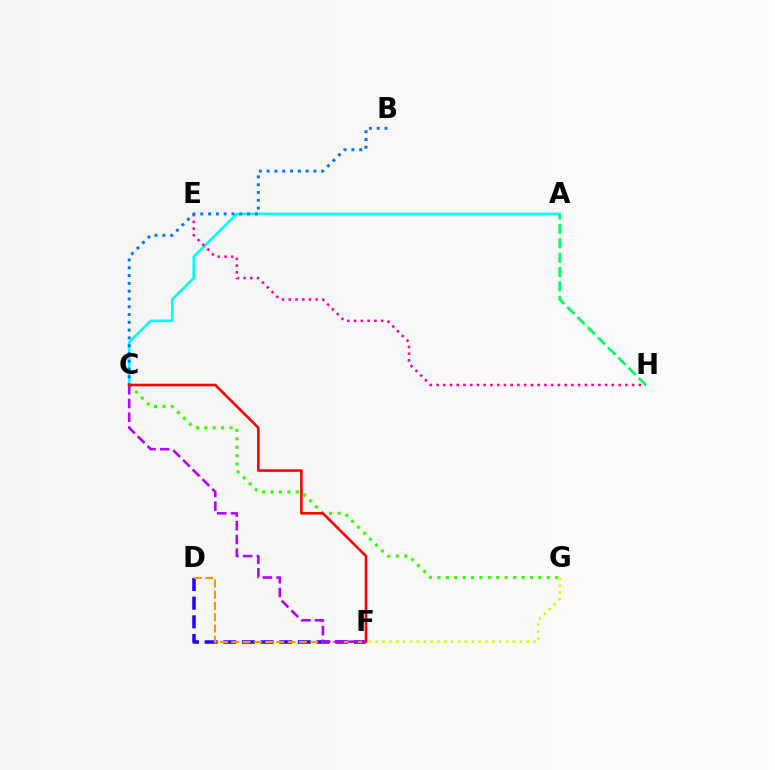{('A', 'C'): [{'color': '#00fff6', 'line_style': 'solid', 'thickness': 1.91}], ('C', 'G'): [{'color': '#3dff00', 'line_style': 'dotted', 'thickness': 2.29}], ('F', 'G'): [{'color': '#d1ff00', 'line_style': 'dotted', 'thickness': 1.86}], ('E', 'H'): [{'color': '#ff00ac', 'line_style': 'dotted', 'thickness': 1.83}], ('B', 'C'): [{'color': '#0074ff', 'line_style': 'dotted', 'thickness': 2.12}], ('D', 'F'): [{'color': '#2500ff', 'line_style': 'dashed', 'thickness': 2.53}, {'color': '#ff9400', 'line_style': 'dashed', 'thickness': 1.53}], ('C', 'F'): [{'color': '#b900ff', 'line_style': 'dashed', 'thickness': 1.86}, {'color': '#ff0000', 'line_style': 'solid', 'thickness': 1.86}], ('A', 'H'): [{'color': '#00ff5c', 'line_style': 'dashed', 'thickness': 1.95}]}